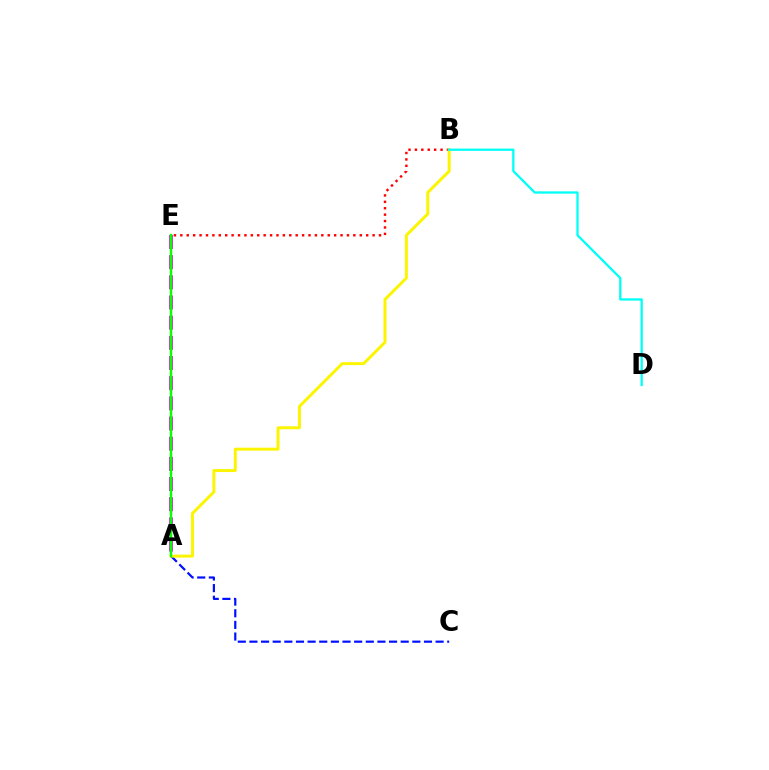{('A', 'C'): [{'color': '#0010ff', 'line_style': 'dashed', 'thickness': 1.58}], ('B', 'E'): [{'color': '#ff0000', 'line_style': 'dotted', 'thickness': 1.74}], ('A', 'B'): [{'color': '#fcf500', 'line_style': 'solid', 'thickness': 2.13}], ('A', 'E'): [{'color': '#ee00ff', 'line_style': 'dashed', 'thickness': 2.74}, {'color': '#08ff00', 'line_style': 'solid', 'thickness': 1.75}], ('B', 'D'): [{'color': '#00fff6', 'line_style': 'solid', 'thickness': 1.65}]}